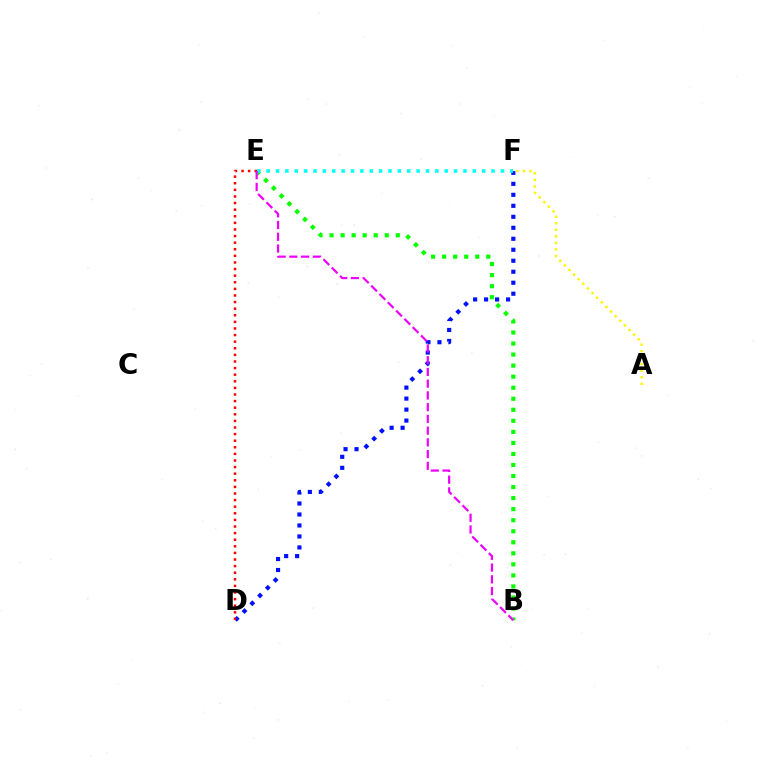{('D', 'F'): [{'color': '#0010ff', 'line_style': 'dotted', 'thickness': 2.99}], ('B', 'E'): [{'color': '#08ff00', 'line_style': 'dotted', 'thickness': 3.0}, {'color': '#ee00ff', 'line_style': 'dashed', 'thickness': 1.59}], ('D', 'E'): [{'color': '#ff0000', 'line_style': 'dotted', 'thickness': 1.79}], ('E', 'F'): [{'color': '#00fff6', 'line_style': 'dotted', 'thickness': 2.55}], ('A', 'F'): [{'color': '#fcf500', 'line_style': 'dotted', 'thickness': 1.77}]}